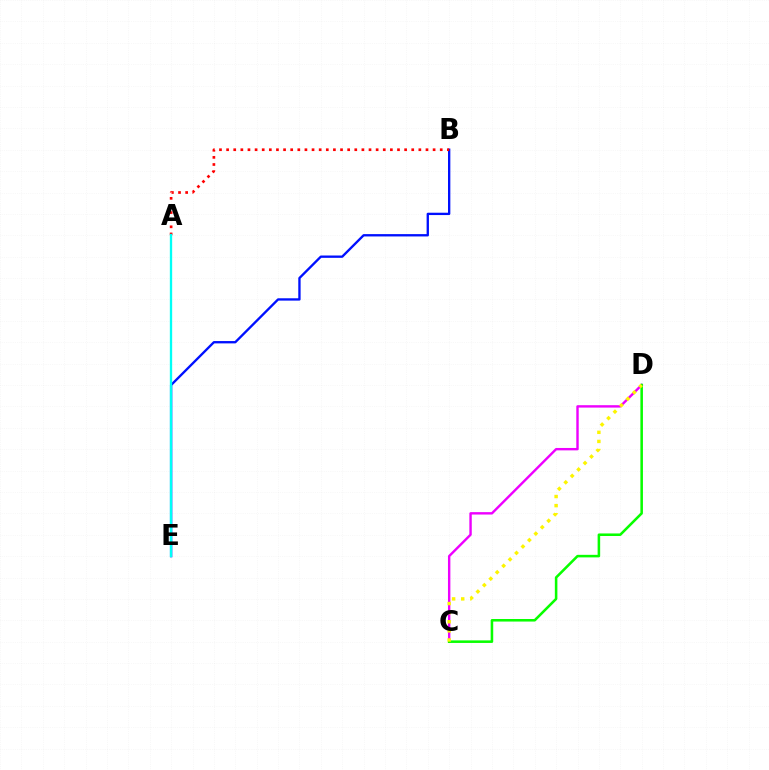{('C', 'D'): [{'color': '#ee00ff', 'line_style': 'solid', 'thickness': 1.73}, {'color': '#08ff00', 'line_style': 'solid', 'thickness': 1.84}, {'color': '#fcf500', 'line_style': 'dotted', 'thickness': 2.47}], ('B', 'E'): [{'color': '#0010ff', 'line_style': 'solid', 'thickness': 1.68}], ('A', 'B'): [{'color': '#ff0000', 'line_style': 'dotted', 'thickness': 1.93}], ('A', 'E'): [{'color': '#00fff6', 'line_style': 'solid', 'thickness': 1.67}]}